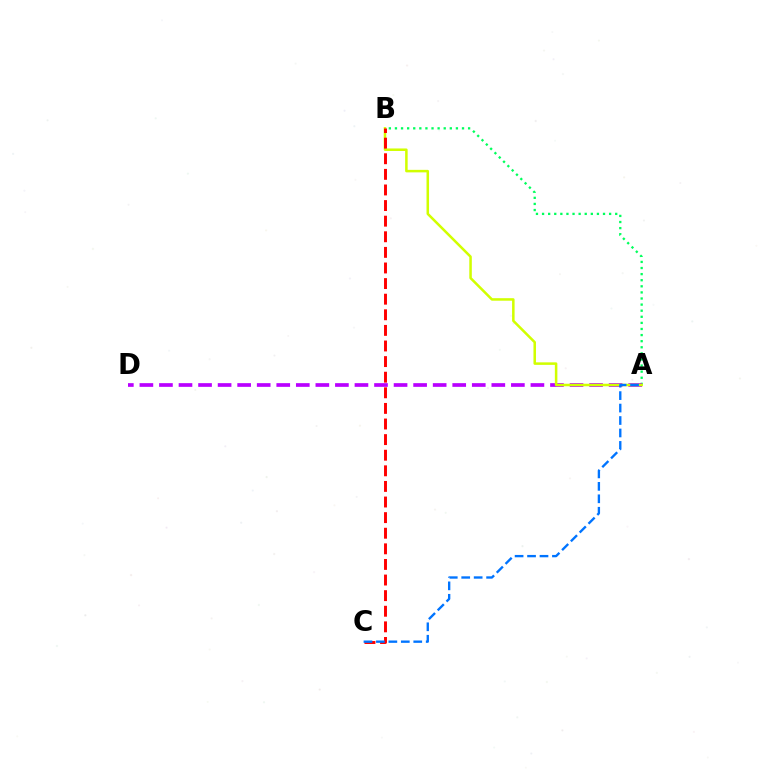{('A', 'B'): [{'color': '#00ff5c', 'line_style': 'dotted', 'thickness': 1.66}, {'color': '#d1ff00', 'line_style': 'solid', 'thickness': 1.81}], ('A', 'D'): [{'color': '#b900ff', 'line_style': 'dashed', 'thickness': 2.66}], ('B', 'C'): [{'color': '#ff0000', 'line_style': 'dashed', 'thickness': 2.12}], ('A', 'C'): [{'color': '#0074ff', 'line_style': 'dashed', 'thickness': 1.69}]}